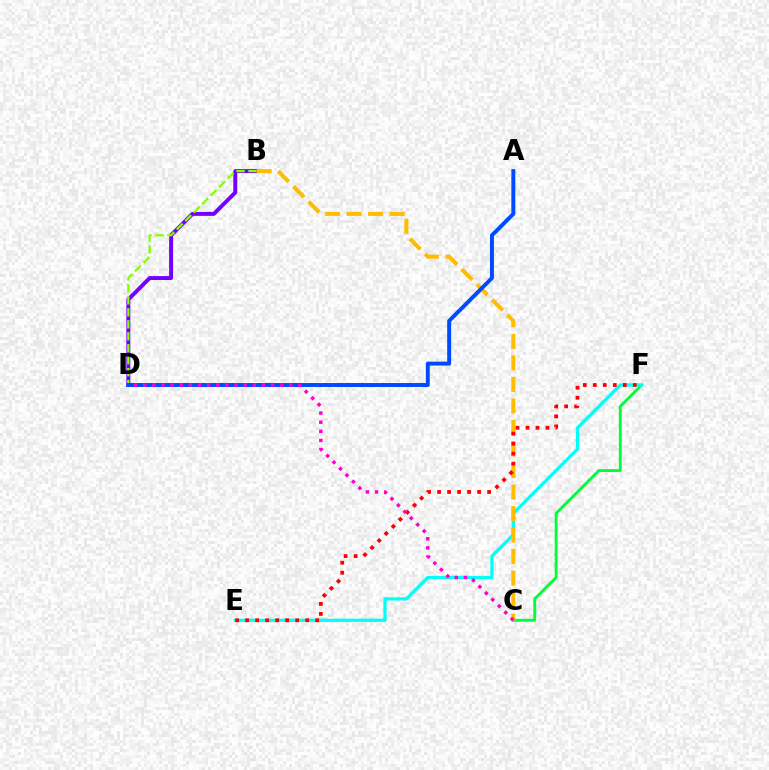{('C', 'F'): [{'color': '#00ff39', 'line_style': 'solid', 'thickness': 2.07}], ('B', 'D'): [{'color': '#7200ff', 'line_style': 'solid', 'thickness': 2.83}, {'color': '#84ff00', 'line_style': 'dashed', 'thickness': 1.62}], ('E', 'F'): [{'color': '#00fff6', 'line_style': 'solid', 'thickness': 2.33}, {'color': '#ff0000', 'line_style': 'dotted', 'thickness': 2.72}], ('B', 'C'): [{'color': '#ffbd00', 'line_style': 'dashed', 'thickness': 2.92}], ('A', 'D'): [{'color': '#004bff', 'line_style': 'solid', 'thickness': 2.85}], ('C', 'D'): [{'color': '#ff00cf', 'line_style': 'dotted', 'thickness': 2.48}]}